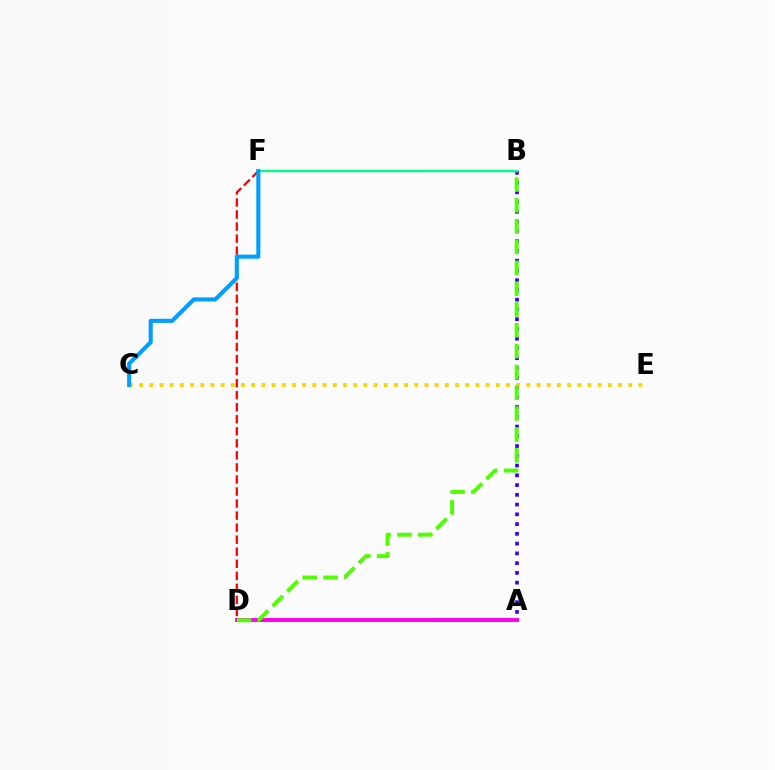{('A', 'D'): [{'color': '#ff00ed', 'line_style': 'solid', 'thickness': 2.81}], ('D', 'F'): [{'color': '#ff0000', 'line_style': 'dashed', 'thickness': 1.64}], ('A', 'B'): [{'color': '#3700ff', 'line_style': 'dotted', 'thickness': 2.65}], ('C', 'E'): [{'color': '#ffd500', 'line_style': 'dotted', 'thickness': 2.77}], ('B', 'D'): [{'color': '#4fff00', 'line_style': 'dashed', 'thickness': 2.83}], ('B', 'F'): [{'color': '#00ff86', 'line_style': 'solid', 'thickness': 1.69}], ('C', 'F'): [{'color': '#009eff', 'line_style': 'solid', 'thickness': 2.94}]}